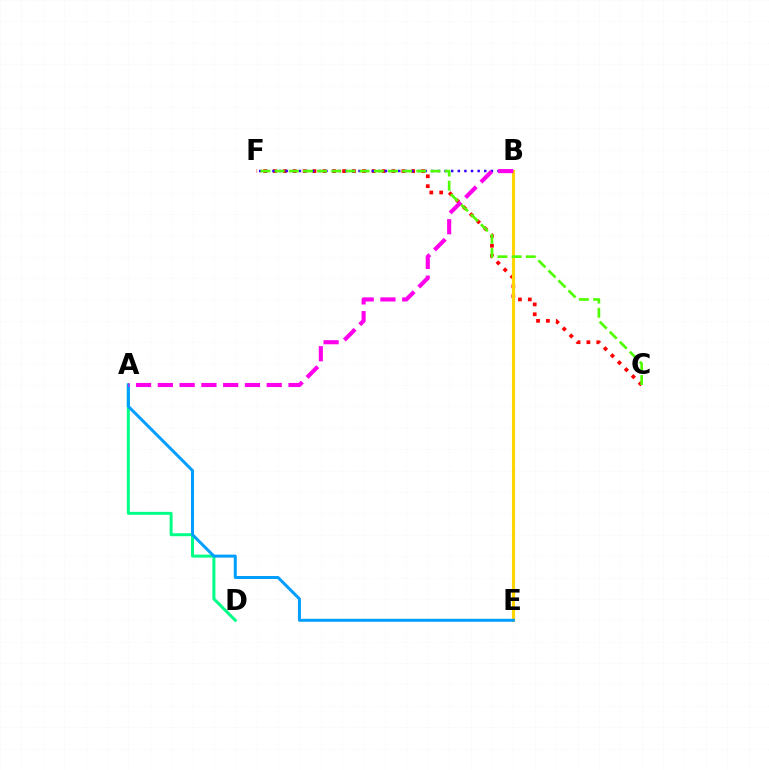{('A', 'D'): [{'color': '#00ff86', 'line_style': 'solid', 'thickness': 2.15}], ('C', 'F'): [{'color': '#ff0000', 'line_style': 'dotted', 'thickness': 2.68}, {'color': '#4fff00', 'line_style': 'dashed', 'thickness': 1.92}], ('B', 'E'): [{'color': '#ffd500', 'line_style': 'solid', 'thickness': 2.24}], ('B', 'F'): [{'color': '#3700ff', 'line_style': 'dotted', 'thickness': 1.8}], ('A', 'E'): [{'color': '#009eff', 'line_style': 'solid', 'thickness': 2.16}], ('A', 'B'): [{'color': '#ff00ed', 'line_style': 'dashed', 'thickness': 2.96}]}